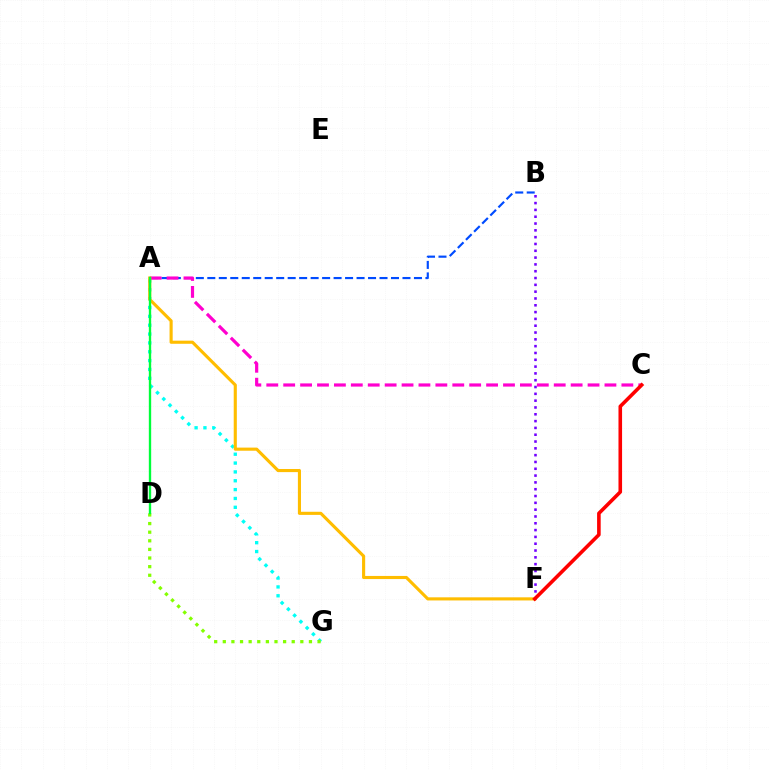{('A', 'G'): [{'color': '#00fff6', 'line_style': 'dotted', 'thickness': 2.4}], ('A', 'B'): [{'color': '#004bff', 'line_style': 'dashed', 'thickness': 1.56}], ('A', 'C'): [{'color': '#ff00cf', 'line_style': 'dashed', 'thickness': 2.3}], ('D', 'G'): [{'color': '#84ff00', 'line_style': 'dotted', 'thickness': 2.34}], ('A', 'F'): [{'color': '#ffbd00', 'line_style': 'solid', 'thickness': 2.25}], ('B', 'F'): [{'color': '#7200ff', 'line_style': 'dotted', 'thickness': 1.85}], ('A', 'D'): [{'color': '#00ff39', 'line_style': 'solid', 'thickness': 1.69}], ('C', 'F'): [{'color': '#ff0000', 'line_style': 'solid', 'thickness': 2.59}]}